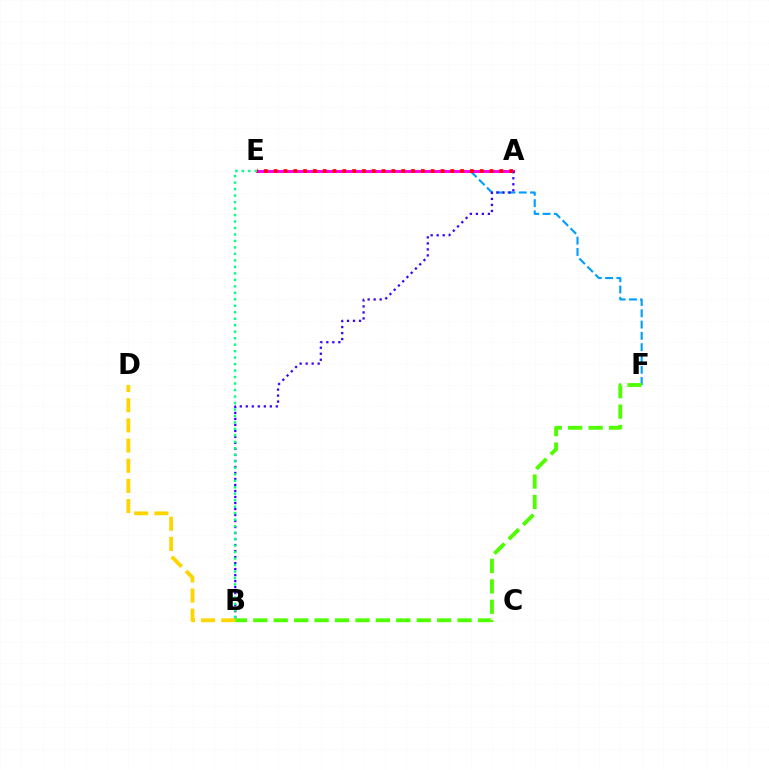{('E', 'F'): [{'color': '#009eff', 'line_style': 'dashed', 'thickness': 1.53}], ('B', 'D'): [{'color': '#ffd500', 'line_style': 'dashed', 'thickness': 2.74}], ('A', 'E'): [{'color': '#ff00ed', 'line_style': 'solid', 'thickness': 2.14}, {'color': '#ff0000', 'line_style': 'dotted', 'thickness': 2.67}], ('A', 'B'): [{'color': '#3700ff', 'line_style': 'dotted', 'thickness': 1.63}], ('B', 'F'): [{'color': '#4fff00', 'line_style': 'dashed', 'thickness': 2.77}], ('B', 'E'): [{'color': '#00ff86', 'line_style': 'dotted', 'thickness': 1.76}]}